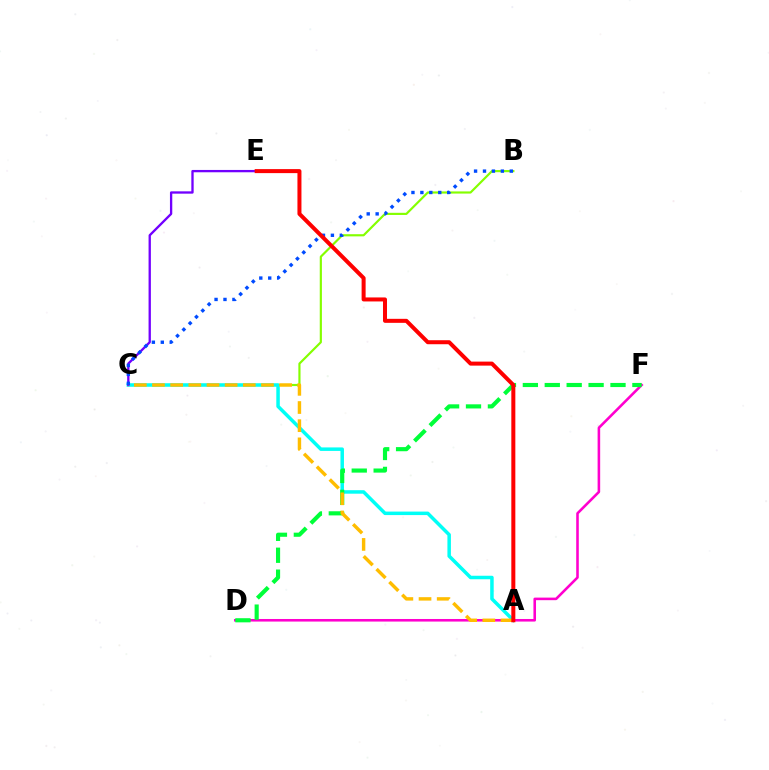{('B', 'C'): [{'color': '#84ff00', 'line_style': 'solid', 'thickness': 1.56}, {'color': '#004bff', 'line_style': 'dotted', 'thickness': 2.43}], ('A', 'C'): [{'color': '#00fff6', 'line_style': 'solid', 'thickness': 2.52}, {'color': '#ffbd00', 'line_style': 'dashed', 'thickness': 2.47}], ('C', 'E'): [{'color': '#7200ff', 'line_style': 'solid', 'thickness': 1.67}], ('D', 'F'): [{'color': '#ff00cf', 'line_style': 'solid', 'thickness': 1.86}, {'color': '#00ff39', 'line_style': 'dashed', 'thickness': 2.98}], ('A', 'E'): [{'color': '#ff0000', 'line_style': 'solid', 'thickness': 2.89}]}